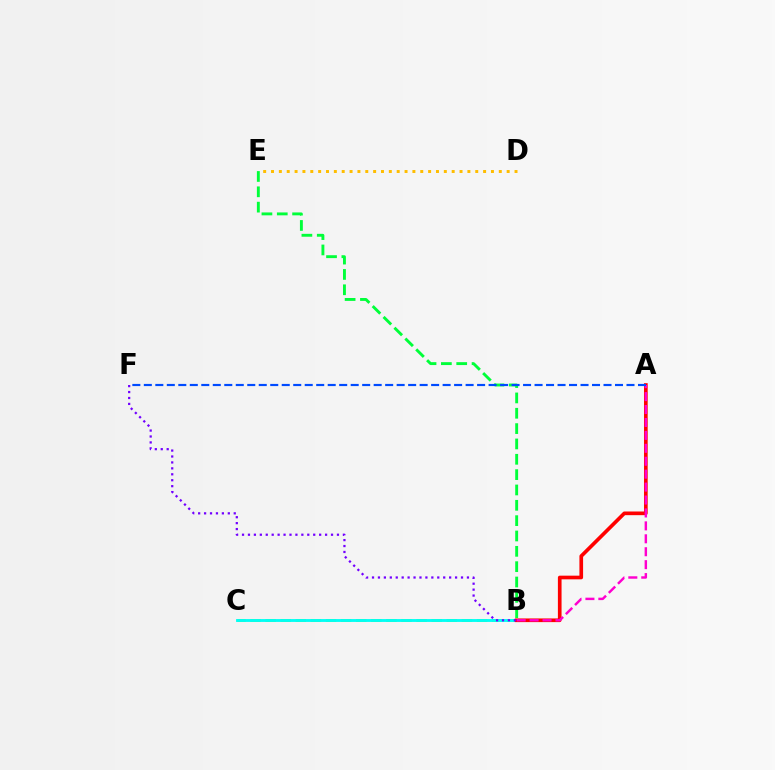{('B', 'C'): [{'color': '#84ff00', 'line_style': 'dashed', 'thickness': 2.05}, {'color': '#00fff6', 'line_style': 'solid', 'thickness': 2.06}], ('A', 'B'): [{'color': '#ff0000', 'line_style': 'solid', 'thickness': 2.64}, {'color': '#ff00cf', 'line_style': 'dashed', 'thickness': 1.76}], ('B', 'E'): [{'color': '#00ff39', 'line_style': 'dashed', 'thickness': 2.08}], ('B', 'F'): [{'color': '#7200ff', 'line_style': 'dotted', 'thickness': 1.61}], ('D', 'E'): [{'color': '#ffbd00', 'line_style': 'dotted', 'thickness': 2.13}], ('A', 'F'): [{'color': '#004bff', 'line_style': 'dashed', 'thickness': 1.56}]}